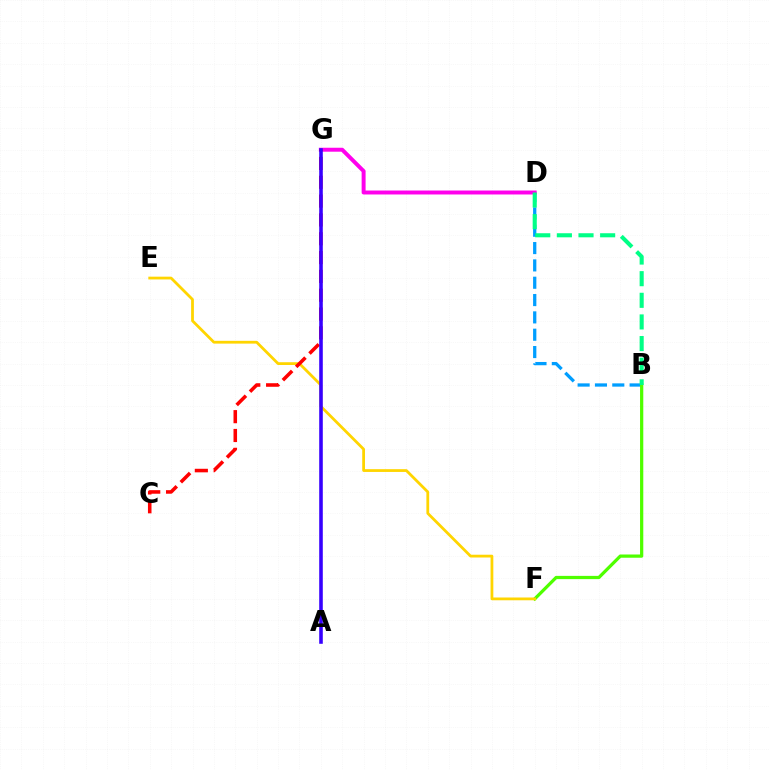{('B', 'D'): [{'color': '#009eff', 'line_style': 'dashed', 'thickness': 2.35}, {'color': '#00ff86', 'line_style': 'dashed', 'thickness': 2.94}], ('D', 'G'): [{'color': '#ff00ed', 'line_style': 'solid', 'thickness': 2.85}], ('B', 'F'): [{'color': '#4fff00', 'line_style': 'solid', 'thickness': 2.33}], ('E', 'F'): [{'color': '#ffd500', 'line_style': 'solid', 'thickness': 2.0}], ('C', 'G'): [{'color': '#ff0000', 'line_style': 'dashed', 'thickness': 2.56}], ('A', 'G'): [{'color': '#3700ff', 'line_style': 'solid', 'thickness': 2.58}]}